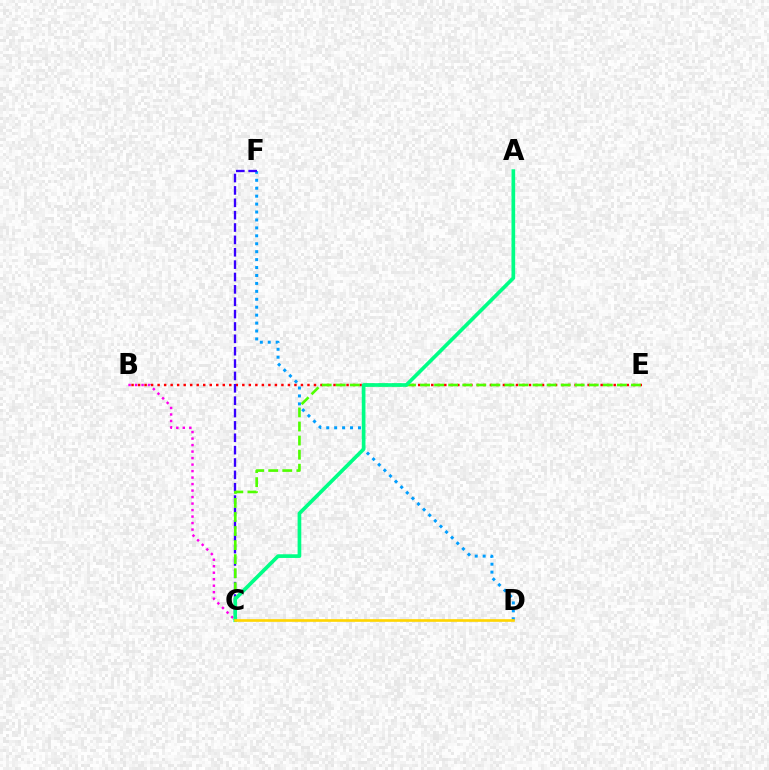{('B', 'C'): [{'color': '#ff00ed', 'line_style': 'dotted', 'thickness': 1.77}], ('B', 'E'): [{'color': '#ff0000', 'line_style': 'dotted', 'thickness': 1.77}], ('D', 'F'): [{'color': '#009eff', 'line_style': 'dotted', 'thickness': 2.16}], ('C', 'F'): [{'color': '#3700ff', 'line_style': 'dashed', 'thickness': 1.68}], ('C', 'E'): [{'color': '#4fff00', 'line_style': 'dashed', 'thickness': 1.91}], ('A', 'C'): [{'color': '#00ff86', 'line_style': 'solid', 'thickness': 2.65}], ('C', 'D'): [{'color': '#ffd500', 'line_style': 'solid', 'thickness': 1.91}]}